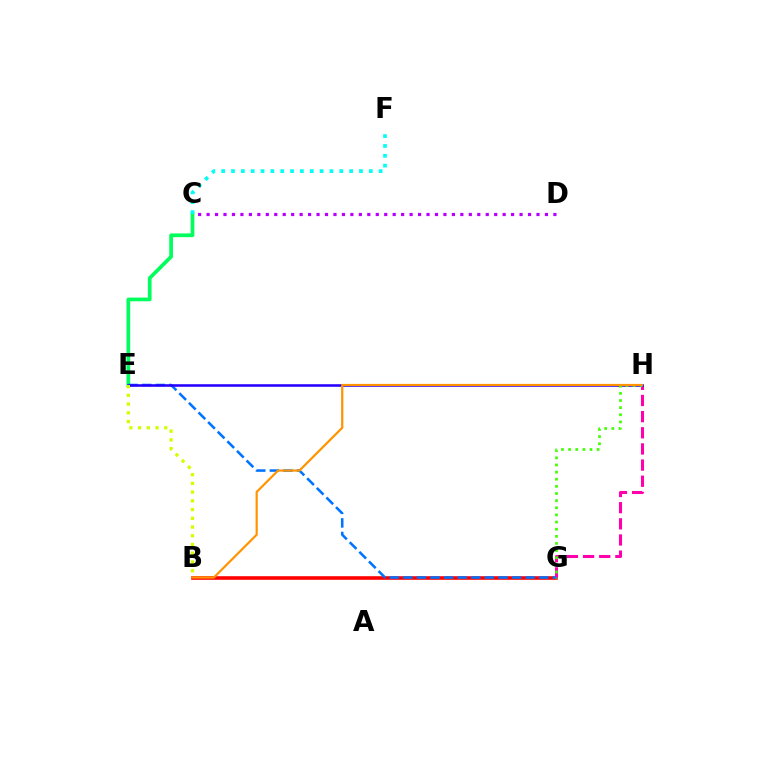{('B', 'G'): [{'color': '#ff0000', 'line_style': 'solid', 'thickness': 2.59}], ('G', 'H'): [{'color': '#ff00ac', 'line_style': 'dashed', 'thickness': 2.19}, {'color': '#3dff00', 'line_style': 'dotted', 'thickness': 1.94}], ('C', 'E'): [{'color': '#00ff5c', 'line_style': 'solid', 'thickness': 2.67}], ('E', 'G'): [{'color': '#0074ff', 'line_style': 'dashed', 'thickness': 1.85}], ('E', 'H'): [{'color': '#2500ff', 'line_style': 'solid', 'thickness': 1.85}], ('B', 'H'): [{'color': '#ff9400', 'line_style': 'solid', 'thickness': 1.59}], ('C', 'F'): [{'color': '#00fff6', 'line_style': 'dotted', 'thickness': 2.67}], ('B', 'E'): [{'color': '#d1ff00', 'line_style': 'dotted', 'thickness': 2.37}], ('C', 'D'): [{'color': '#b900ff', 'line_style': 'dotted', 'thickness': 2.3}]}